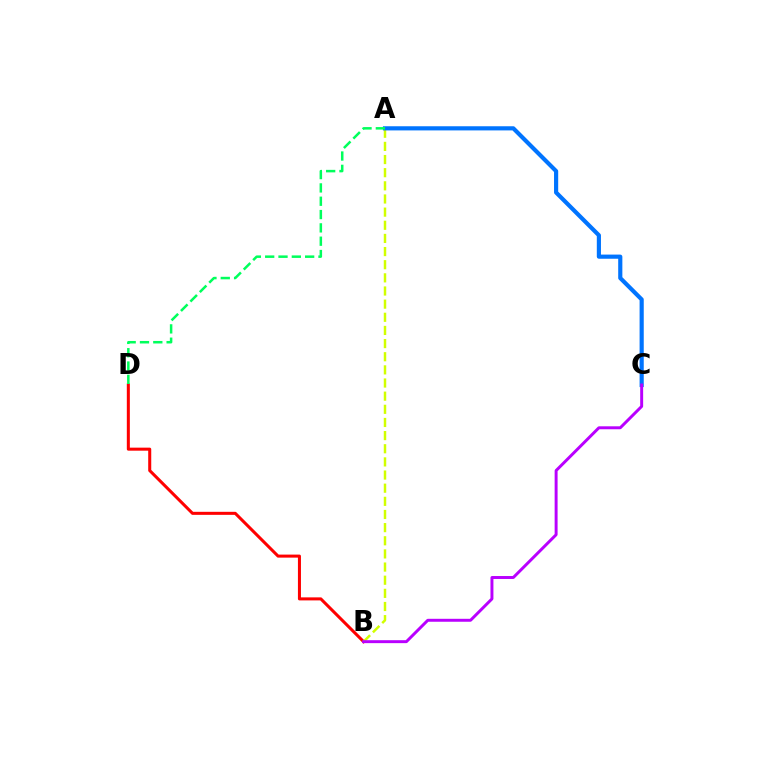{('B', 'D'): [{'color': '#ff0000', 'line_style': 'solid', 'thickness': 2.19}], ('A', 'B'): [{'color': '#d1ff00', 'line_style': 'dashed', 'thickness': 1.79}], ('A', 'C'): [{'color': '#0074ff', 'line_style': 'solid', 'thickness': 2.99}], ('A', 'D'): [{'color': '#00ff5c', 'line_style': 'dashed', 'thickness': 1.81}], ('B', 'C'): [{'color': '#b900ff', 'line_style': 'solid', 'thickness': 2.13}]}